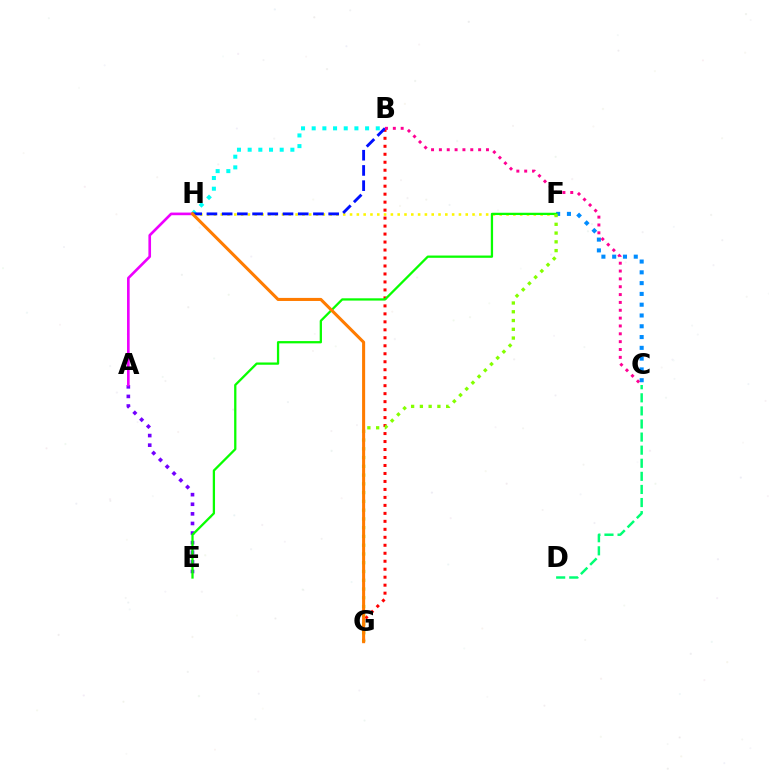{('A', 'E'): [{'color': '#7200ff', 'line_style': 'dotted', 'thickness': 2.61}], ('B', 'H'): [{'color': '#00fff6', 'line_style': 'dotted', 'thickness': 2.9}, {'color': '#0010ff', 'line_style': 'dashed', 'thickness': 2.07}], ('C', 'F'): [{'color': '#008cff', 'line_style': 'dotted', 'thickness': 2.93}], ('B', 'G'): [{'color': '#ff0000', 'line_style': 'dotted', 'thickness': 2.17}], ('F', 'H'): [{'color': '#fcf500', 'line_style': 'dotted', 'thickness': 1.85}], ('A', 'H'): [{'color': '#ee00ff', 'line_style': 'solid', 'thickness': 1.9}], ('C', 'D'): [{'color': '#00ff74', 'line_style': 'dashed', 'thickness': 1.78}], ('E', 'F'): [{'color': '#08ff00', 'line_style': 'solid', 'thickness': 1.64}], ('F', 'G'): [{'color': '#84ff00', 'line_style': 'dotted', 'thickness': 2.38}], ('G', 'H'): [{'color': '#ff7c00', 'line_style': 'solid', 'thickness': 2.2}], ('B', 'C'): [{'color': '#ff0094', 'line_style': 'dotted', 'thickness': 2.13}]}